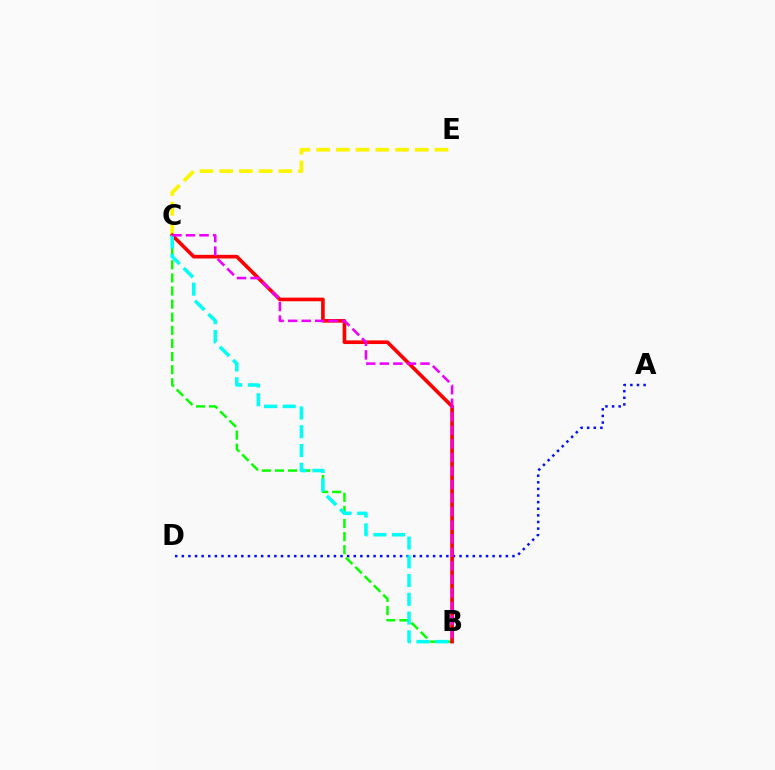{('A', 'D'): [{'color': '#0010ff', 'line_style': 'dotted', 'thickness': 1.8}], ('B', 'C'): [{'color': '#08ff00', 'line_style': 'dashed', 'thickness': 1.78}, {'color': '#ff0000', 'line_style': 'solid', 'thickness': 2.62}, {'color': '#00fff6', 'line_style': 'dashed', 'thickness': 2.55}, {'color': '#ee00ff', 'line_style': 'dashed', 'thickness': 1.84}], ('C', 'E'): [{'color': '#fcf500', 'line_style': 'dashed', 'thickness': 2.68}]}